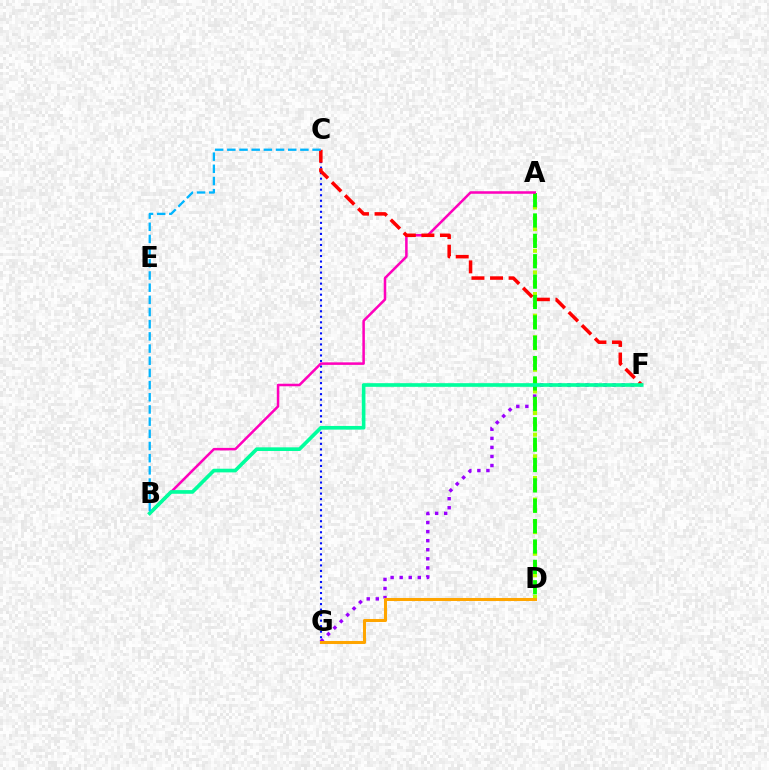{('A', 'D'): [{'color': '#b3ff00', 'line_style': 'dotted', 'thickness': 2.94}, {'color': '#08ff00', 'line_style': 'dashed', 'thickness': 2.77}], ('C', 'G'): [{'color': '#0010ff', 'line_style': 'dotted', 'thickness': 1.5}], ('F', 'G'): [{'color': '#9b00ff', 'line_style': 'dotted', 'thickness': 2.46}], ('D', 'G'): [{'color': '#ffa500', 'line_style': 'solid', 'thickness': 2.19}], ('A', 'B'): [{'color': '#ff00bd', 'line_style': 'solid', 'thickness': 1.82}], ('C', 'F'): [{'color': '#ff0000', 'line_style': 'dashed', 'thickness': 2.52}], ('B', 'F'): [{'color': '#00ff9d', 'line_style': 'solid', 'thickness': 2.63}], ('B', 'C'): [{'color': '#00b5ff', 'line_style': 'dashed', 'thickness': 1.65}]}